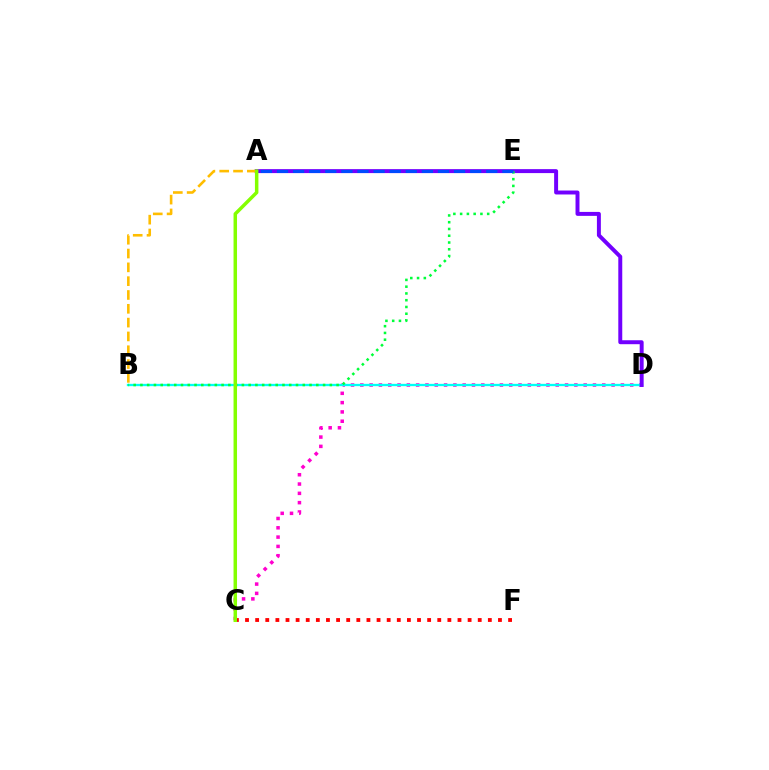{('C', 'F'): [{'color': '#ff0000', 'line_style': 'dotted', 'thickness': 2.75}], ('C', 'D'): [{'color': '#ff00cf', 'line_style': 'dotted', 'thickness': 2.53}], ('B', 'D'): [{'color': '#00fff6', 'line_style': 'solid', 'thickness': 1.66}], ('A', 'D'): [{'color': '#7200ff', 'line_style': 'solid', 'thickness': 2.85}], ('B', 'E'): [{'color': '#00ff39', 'line_style': 'dotted', 'thickness': 1.84}], ('A', 'B'): [{'color': '#ffbd00', 'line_style': 'dashed', 'thickness': 1.88}], ('A', 'E'): [{'color': '#004bff', 'line_style': 'dashed', 'thickness': 2.19}], ('A', 'C'): [{'color': '#84ff00', 'line_style': 'solid', 'thickness': 2.51}]}